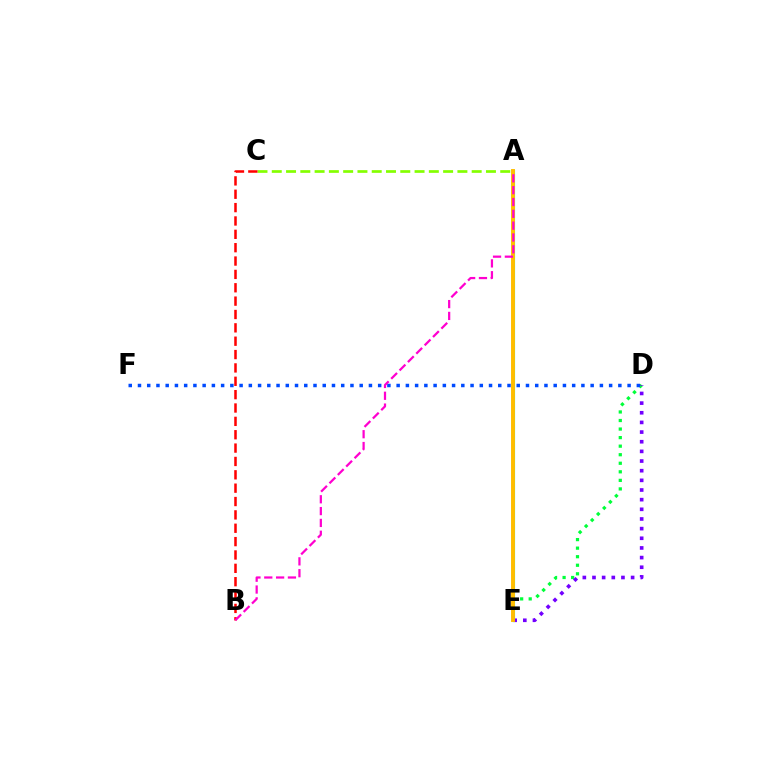{('A', 'C'): [{'color': '#84ff00', 'line_style': 'dashed', 'thickness': 1.94}], ('D', 'E'): [{'color': '#00ff39', 'line_style': 'dotted', 'thickness': 2.32}, {'color': '#7200ff', 'line_style': 'dotted', 'thickness': 2.62}], ('D', 'F'): [{'color': '#004bff', 'line_style': 'dotted', 'thickness': 2.51}], ('A', 'E'): [{'color': '#00fff6', 'line_style': 'solid', 'thickness': 2.28}, {'color': '#ffbd00', 'line_style': 'solid', 'thickness': 2.82}], ('B', 'C'): [{'color': '#ff0000', 'line_style': 'dashed', 'thickness': 1.81}], ('A', 'B'): [{'color': '#ff00cf', 'line_style': 'dashed', 'thickness': 1.61}]}